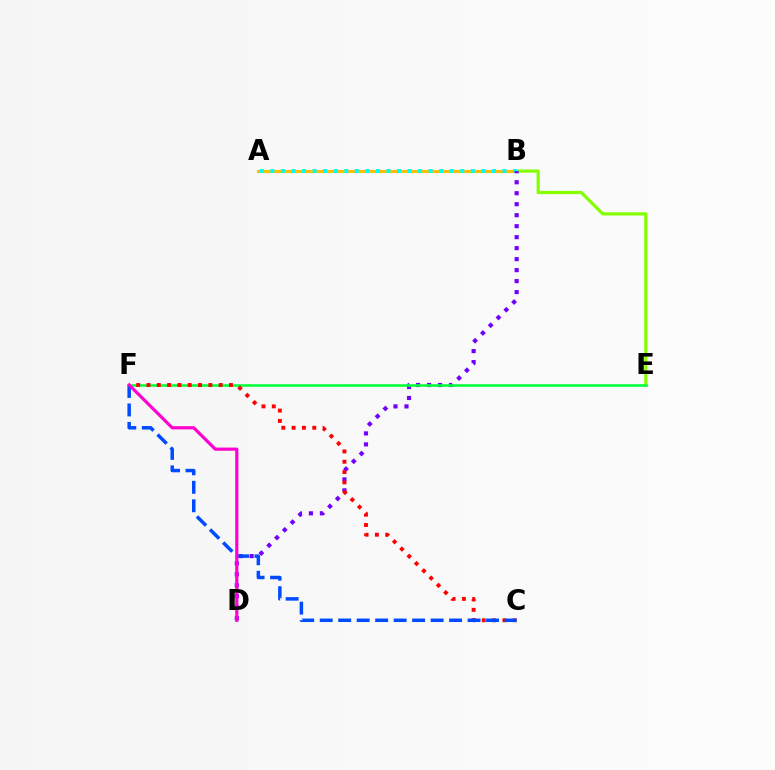{('A', 'B'): [{'color': '#ffbd00', 'line_style': 'solid', 'thickness': 2.22}, {'color': '#00fff6', 'line_style': 'dotted', 'thickness': 2.87}], ('B', 'E'): [{'color': '#84ff00', 'line_style': 'solid', 'thickness': 2.31}], ('B', 'D'): [{'color': '#7200ff', 'line_style': 'dotted', 'thickness': 2.99}], ('E', 'F'): [{'color': '#00ff39', 'line_style': 'solid', 'thickness': 1.85}], ('C', 'F'): [{'color': '#ff0000', 'line_style': 'dotted', 'thickness': 2.8}, {'color': '#004bff', 'line_style': 'dashed', 'thickness': 2.51}], ('D', 'F'): [{'color': '#ff00cf', 'line_style': 'solid', 'thickness': 2.28}]}